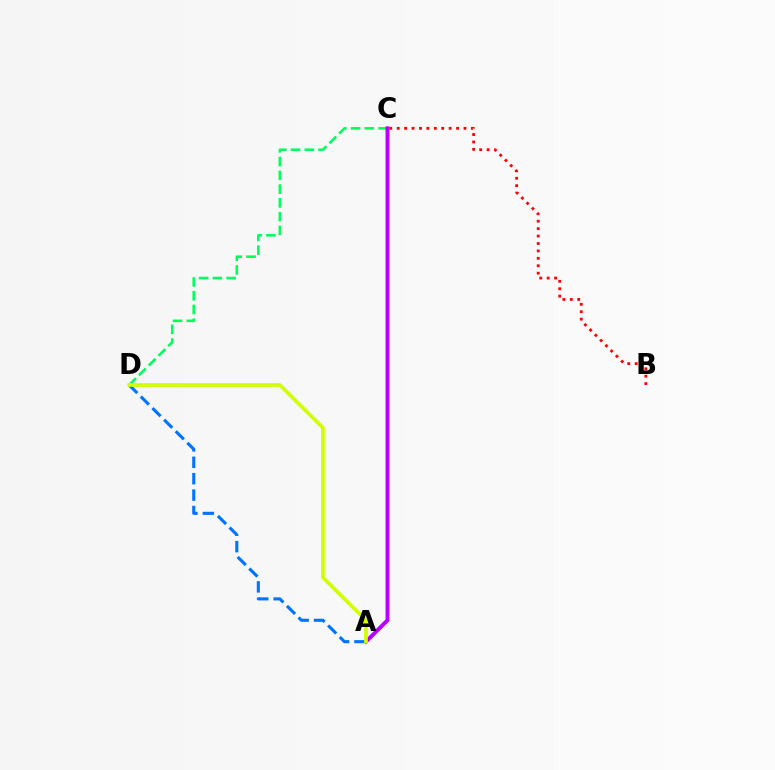{('C', 'D'): [{'color': '#00ff5c', 'line_style': 'dashed', 'thickness': 1.87}], ('A', 'C'): [{'color': '#b900ff', 'line_style': 'solid', 'thickness': 2.83}], ('A', 'D'): [{'color': '#0074ff', 'line_style': 'dashed', 'thickness': 2.23}, {'color': '#d1ff00', 'line_style': 'solid', 'thickness': 2.67}], ('B', 'C'): [{'color': '#ff0000', 'line_style': 'dotted', 'thickness': 2.02}]}